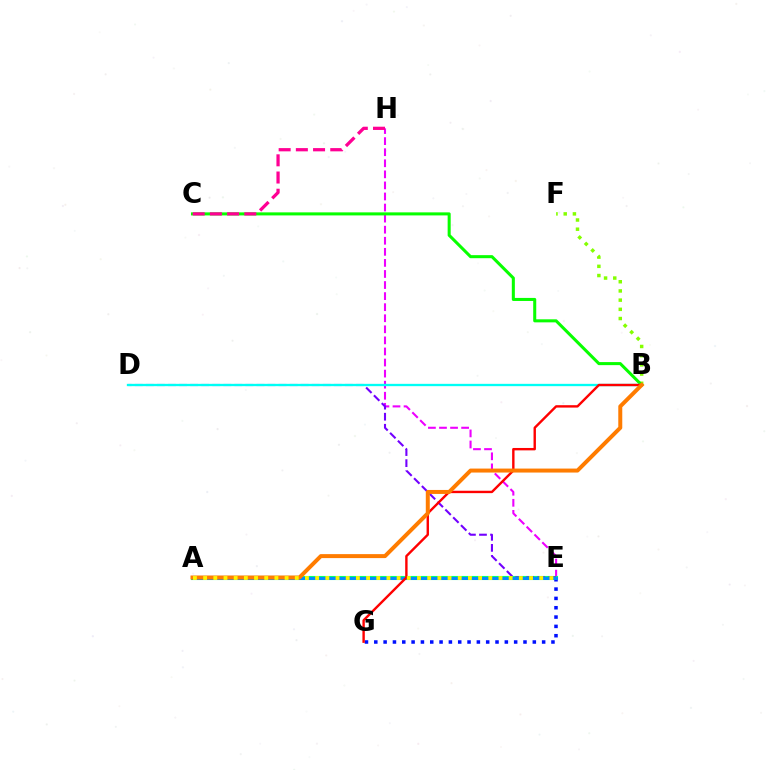{('E', 'H'): [{'color': '#ee00ff', 'line_style': 'dashed', 'thickness': 1.5}], ('B', 'F'): [{'color': '#84ff00', 'line_style': 'dotted', 'thickness': 2.5}], ('A', 'E'): [{'color': '#00ff74', 'line_style': 'solid', 'thickness': 2.95}, {'color': '#008cff', 'line_style': 'solid', 'thickness': 2.14}, {'color': '#fcf500', 'line_style': 'dotted', 'thickness': 2.77}], ('B', 'C'): [{'color': '#08ff00', 'line_style': 'solid', 'thickness': 2.19}], ('D', 'E'): [{'color': '#7200ff', 'line_style': 'dashed', 'thickness': 1.5}], ('B', 'D'): [{'color': '#00fff6', 'line_style': 'solid', 'thickness': 1.67}], ('E', 'G'): [{'color': '#0010ff', 'line_style': 'dotted', 'thickness': 2.53}], ('C', 'H'): [{'color': '#ff0094', 'line_style': 'dashed', 'thickness': 2.34}], ('B', 'G'): [{'color': '#ff0000', 'line_style': 'solid', 'thickness': 1.73}], ('A', 'B'): [{'color': '#ff7c00', 'line_style': 'solid', 'thickness': 2.87}]}